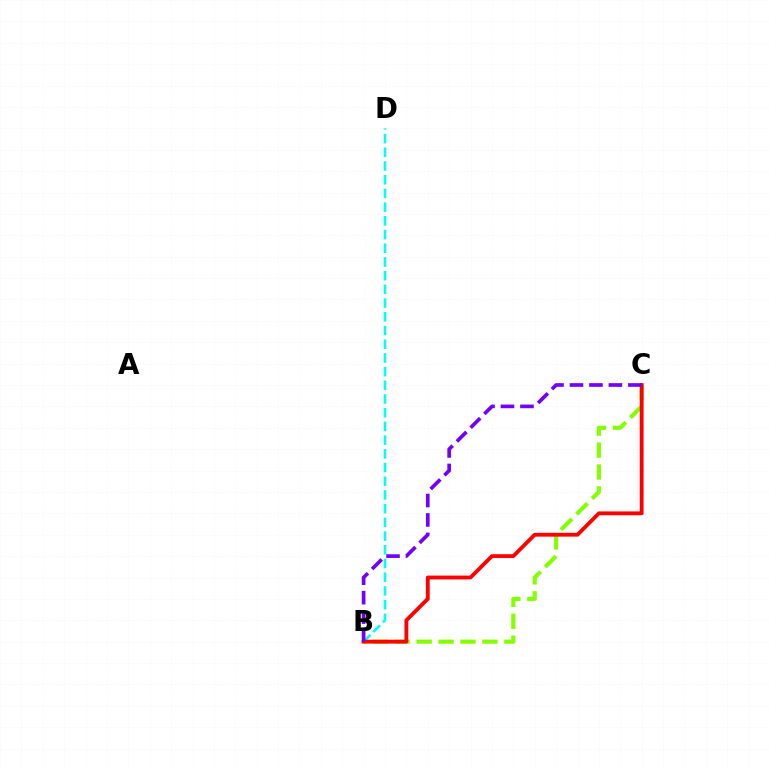{('B', 'C'): [{'color': '#84ff00', 'line_style': 'dashed', 'thickness': 2.98}, {'color': '#ff0000', 'line_style': 'solid', 'thickness': 2.76}, {'color': '#7200ff', 'line_style': 'dashed', 'thickness': 2.64}], ('B', 'D'): [{'color': '#00fff6', 'line_style': 'dashed', 'thickness': 1.86}]}